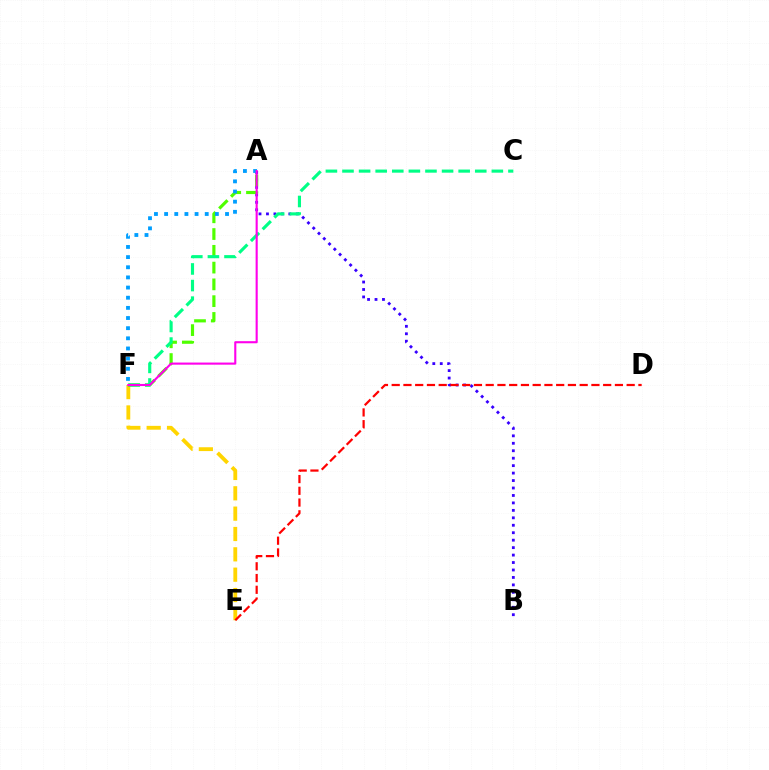{('E', 'F'): [{'color': '#ffd500', 'line_style': 'dashed', 'thickness': 2.76}], ('A', 'B'): [{'color': '#3700ff', 'line_style': 'dotted', 'thickness': 2.02}], ('D', 'E'): [{'color': '#ff0000', 'line_style': 'dashed', 'thickness': 1.6}], ('A', 'F'): [{'color': '#4fff00', 'line_style': 'dashed', 'thickness': 2.28}, {'color': '#009eff', 'line_style': 'dotted', 'thickness': 2.76}, {'color': '#ff00ed', 'line_style': 'solid', 'thickness': 1.52}], ('C', 'F'): [{'color': '#00ff86', 'line_style': 'dashed', 'thickness': 2.25}]}